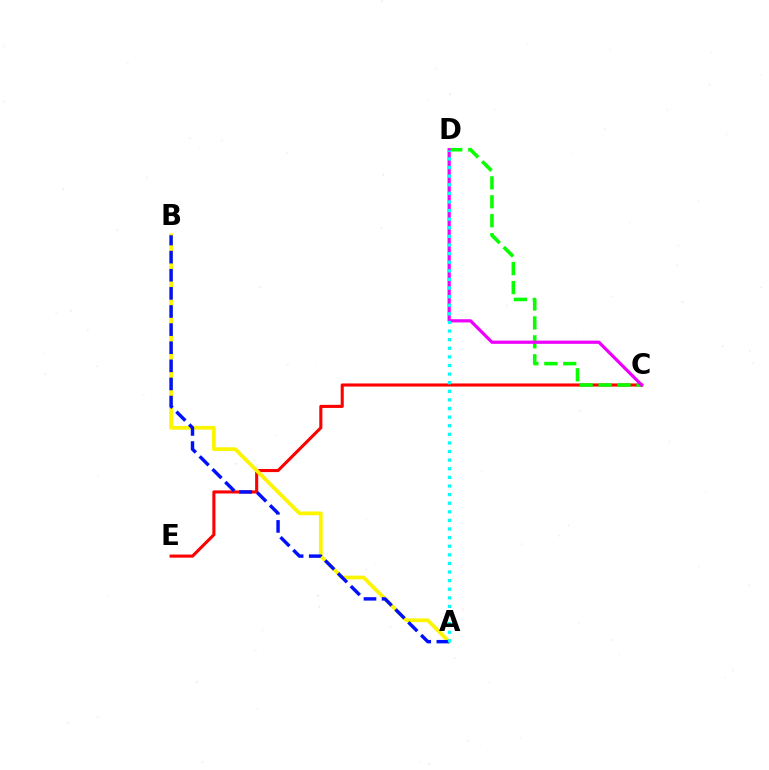{('C', 'E'): [{'color': '#ff0000', 'line_style': 'solid', 'thickness': 2.23}], ('A', 'B'): [{'color': '#fcf500', 'line_style': 'solid', 'thickness': 2.7}, {'color': '#0010ff', 'line_style': 'dashed', 'thickness': 2.46}], ('C', 'D'): [{'color': '#08ff00', 'line_style': 'dashed', 'thickness': 2.57}, {'color': '#ee00ff', 'line_style': 'solid', 'thickness': 2.32}], ('A', 'D'): [{'color': '#00fff6', 'line_style': 'dotted', 'thickness': 2.34}]}